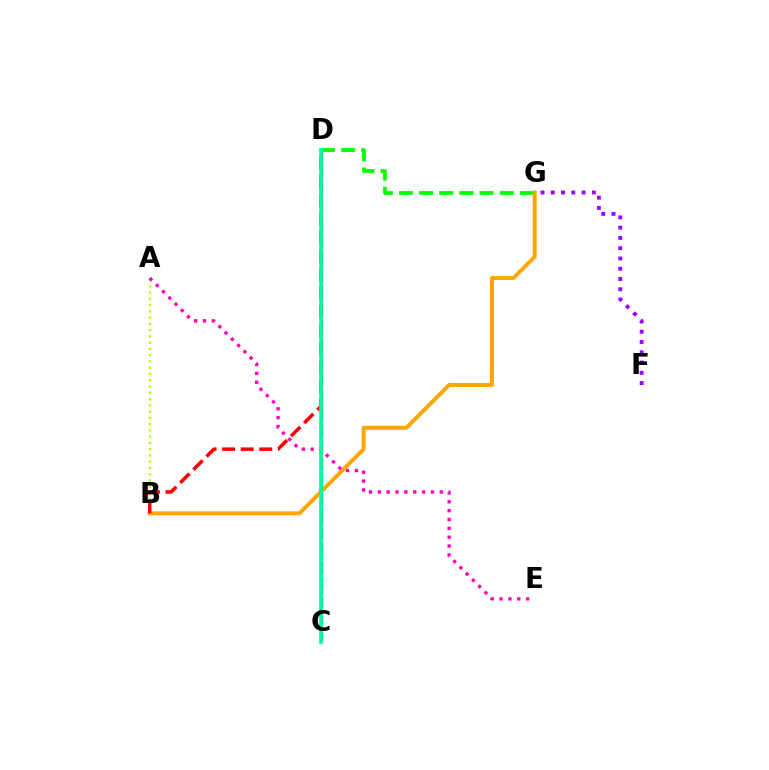{('C', 'D'): [{'color': '#00b5ff', 'line_style': 'dashed', 'thickness': 2.33}, {'color': '#0010ff', 'line_style': 'dotted', 'thickness': 1.89}, {'color': '#00ff9d', 'line_style': 'solid', 'thickness': 2.61}], ('D', 'G'): [{'color': '#08ff00', 'line_style': 'dashed', 'thickness': 2.74}], ('B', 'G'): [{'color': '#ffa500', 'line_style': 'solid', 'thickness': 2.85}], ('A', 'B'): [{'color': '#b3ff00', 'line_style': 'dotted', 'thickness': 1.7}], ('B', 'D'): [{'color': '#ff0000', 'line_style': 'dashed', 'thickness': 2.52}], ('A', 'E'): [{'color': '#ff00bd', 'line_style': 'dotted', 'thickness': 2.41}], ('F', 'G'): [{'color': '#9b00ff', 'line_style': 'dotted', 'thickness': 2.79}]}